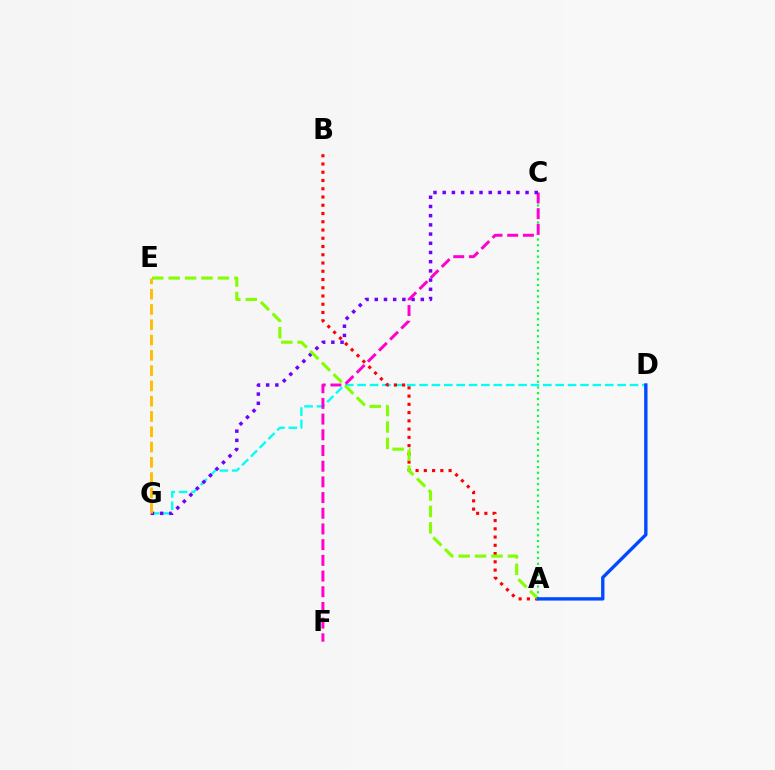{('D', 'G'): [{'color': '#00fff6', 'line_style': 'dashed', 'thickness': 1.68}], ('A', 'C'): [{'color': '#00ff39', 'line_style': 'dotted', 'thickness': 1.55}], ('A', 'B'): [{'color': '#ff0000', 'line_style': 'dotted', 'thickness': 2.24}], ('C', 'F'): [{'color': '#ff00cf', 'line_style': 'dashed', 'thickness': 2.13}], ('C', 'G'): [{'color': '#7200ff', 'line_style': 'dotted', 'thickness': 2.5}], ('E', 'G'): [{'color': '#ffbd00', 'line_style': 'dashed', 'thickness': 2.08}], ('A', 'E'): [{'color': '#84ff00', 'line_style': 'dashed', 'thickness': 2.23}], ('A', 'D'): [{'color': '#004bff', 'line_style': 'solid', 'thickness': 2.42}]}